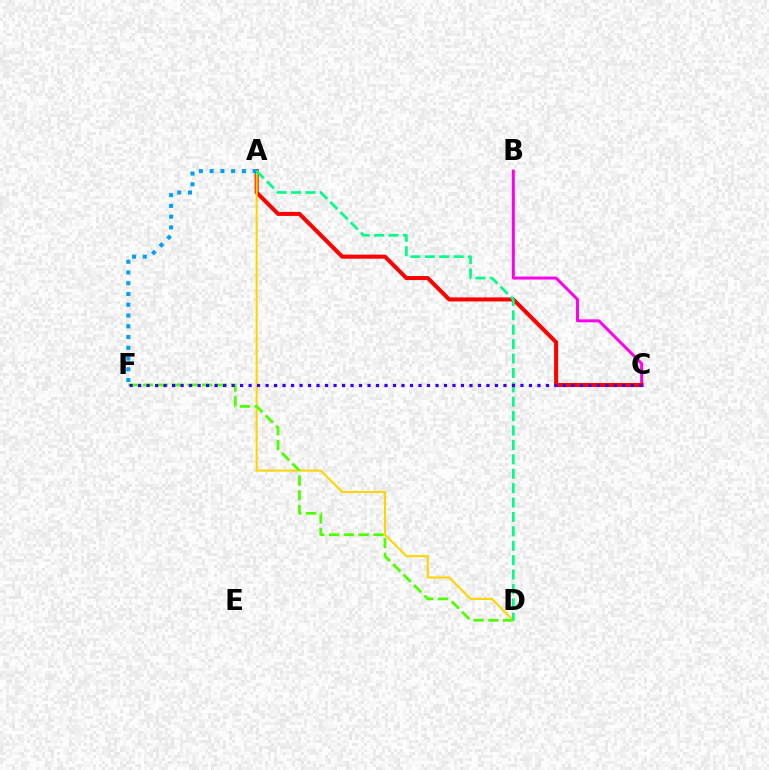{('B', 'C'): [{'color': '#ff00ed', 'line_style': 'solid', 'thickness': 2.15}], ('A', 'C'): [{'color': '#ff0000', 'line_style': 'solid', 'thickness': 2.9}], ('A', 'D'): [{'color': '#ffd500', 'line_style': 'solid', 'thickness': 1.51}, {'color': '#00ff86', 'line_style': 'dashed', 'thickness': 1.96}], ('D', 'F'): [{'color': '#4fff00', 'line_style': 'dashed', 'thickness': 2.01}], ('A', 'F'): [{'color': '#009eff', 'line_style': 'dotted', 'thickness': 2.92}], ('C', 'F'): [{'color': '#3700ff', 'line_style': 'dotted', 'thickness': 2.31}]}